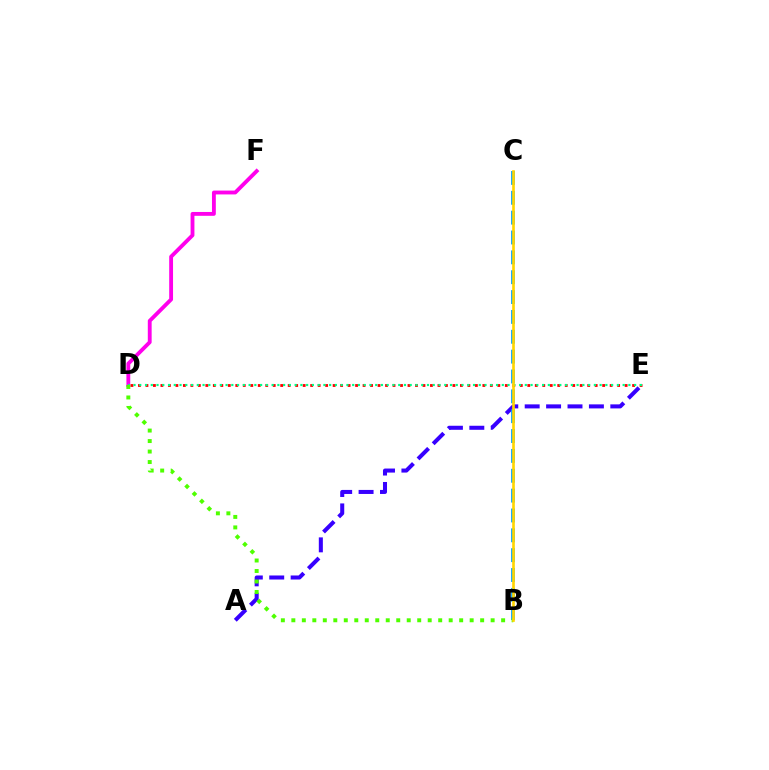{('D', 'F'): [{'color': '#ff00ed', 'line_style': 'solid', 'thickness': 2.77}], ('A', 'E'): [{'color': '#3700ff', 'line_style': 'dashed', 'thickness': 2.91}], ('D', 'E'): [{'color': '#ff0000', 'line_style': 'dotted', 'thickness': 2.03}, {'color': '#00ff86', 'line_style': 'dotted', 'thickness': 1.56}], ('B', 'C'): [{'color': '#009eff', 'line_style': 'dashed', 'thickness': 2.7}, {'color': '#ffd500', 'line_style': 'solid', 'thickness': 1.9}], ('B', 'D'): [{'color': '#4fff00', 'line_style': 'dotted', 'thickness': 2.85}]}